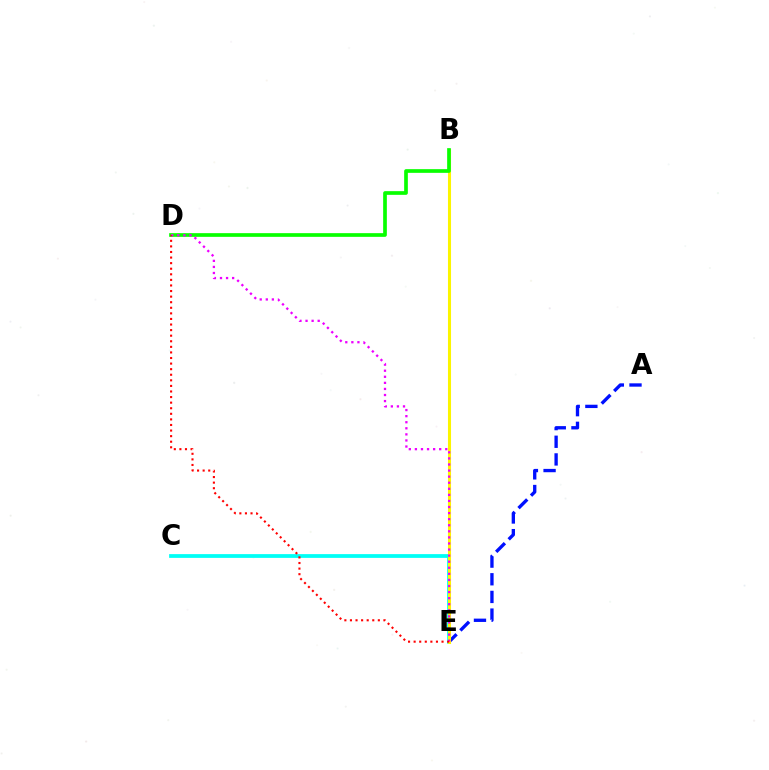{('C', 'E'): [{'color': '#00fff6', 'line_style': 'solid', 'thickness': 2.71}], ('A', 'E'): [{'color': '#0010ff', 'line_style': 'dashed', 'thickness': 2.4}], ('B', 'E'): [{'color': '#fcf500', 'line_style': 'solid', 'thickness': 2.2}], ('B', 'D'): [{'color': '#08ff00', 'line_style': 'solid', 'thickness': 2.66}], ('D', 'E'): [{'color': '#ee00ff', 'line_style': 'dotted', 'thickness': 1.65}, {'color': '#ff0000', 'line_style': 'dotted', 'thickness': 1.52}]}